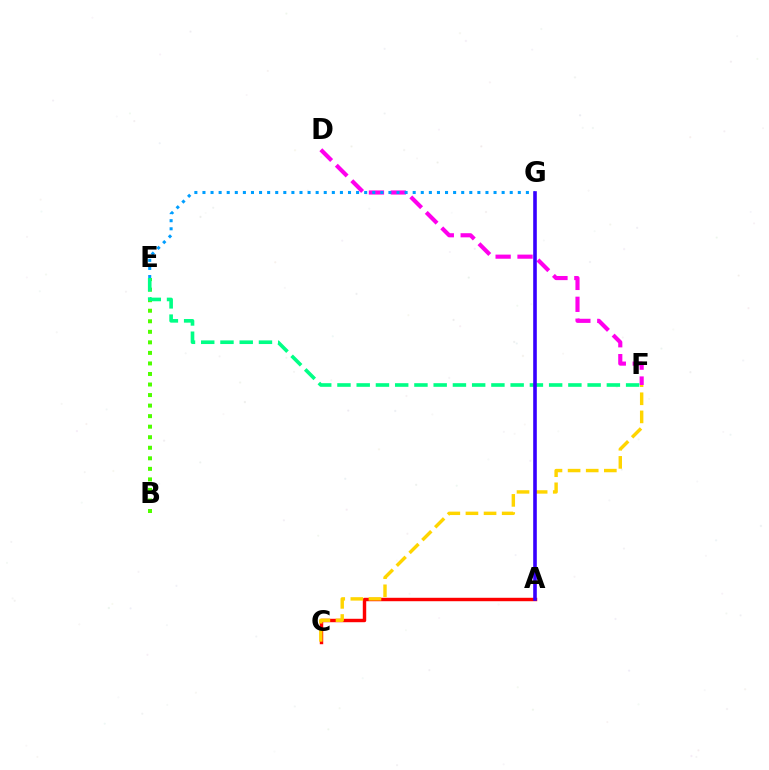{('D', 'F'): [{'color': '#ff00ed', 'line_style': 'dashed', 'thickness': 2.97}], ('A', 'C'): [{'color': '#ff0000', 'line_style': 'solid', 'thickness': 2.47}], ('E', 'G'): [{'color': '#009eff', 'line_style': 'dotted', 'thickness': 2.2}], ('B', 'E'): [{'color': '#4fff00', 'line_style': 'dotted', 'thickness': 2.86}], ('E', 'F'): [{'color': '#00ff86', 'line_style': 'dashed', 'thickness': 2.61}], ('C', 'F'): [{'color': '#ffd500', 'line_style': 'dashed', 'thickness': 2.46}], ('A', 'G'): [{'color': '#3700ff', 'line_style': 'solid', 'thickness': 2.59}]}